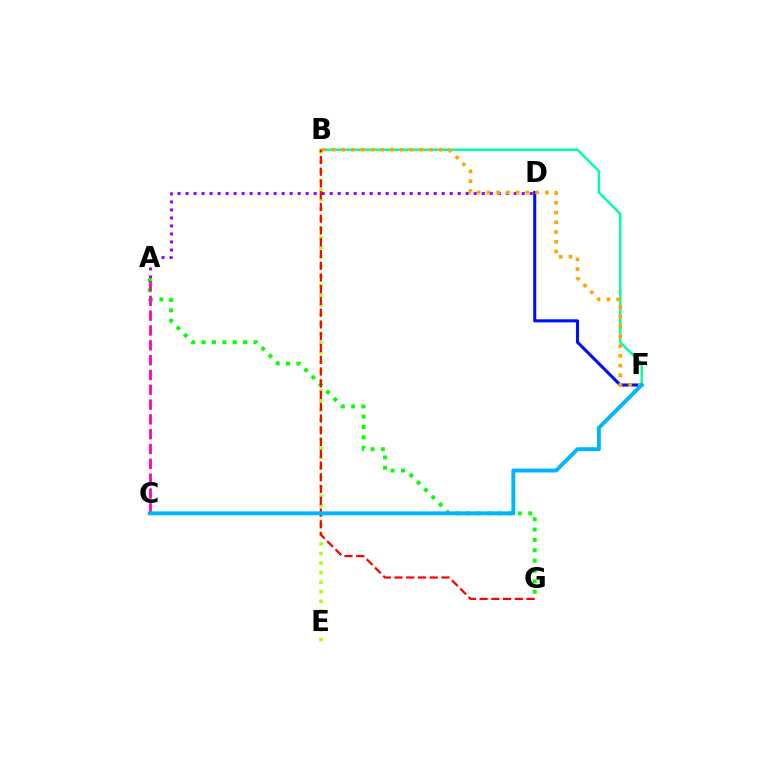{('B', 'F'): [{'color': '#00ff9d', 'line_style': 'solid', 'thickness': 1.74}, {'color': '#ffa500', 'line_style': 'dotted', 'thickness': 2.65}], ('A', 'D'): [{'color': '#9b00ff', 'line_style': 'dotted', 'thickness': 2.17}], ('A', 'G'): [{'color': '#08ff00', 'line_style': 'dotted', 'thickness': 2.81}], ('A', 'C'): [{'color': '#ff00bd', 'line_style': 'dashed', 'thickness': 2.01}], ('B', 'E'): [{'color': '#b3ff00', 'line_style': 'dotted', 'thickness': 2.6}], ('B', 'G'): [{'color': '#ff0000', 'line_style': 'dashed', 'thickness': 1.6}], ('D', 'F'): [{'color': '#0010ff', 'line_style': 'solid', 'thickness': 2.21}], ('C', 'F'): [{'color': '#00b5ff', 'line_style': 'solid', 'thickness': 2.81}]}